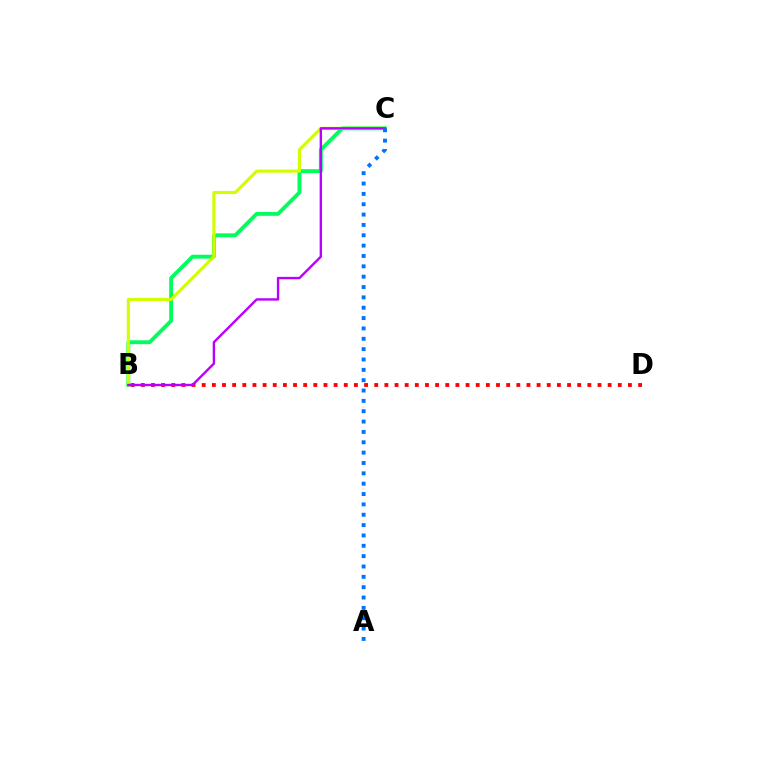{('B', 'D'): [{'color': '#ff0000', 'line_style': 'dotted', 'thickness': 2.76}], ('B', 'C'): [{'color': '#00ff5c', 'line_style': 'solid', 'thickness': 2.79}, {'color': '#d1ff00', 'line_style': 'solid', 'thickness': 2.25}, {'color': '#b900ff', 'line_style': 'solid', 'thickness': 1.72}], ('A', 'C'): [{'color': '#0074ff', 'line_style': 'dotted', 'thickness': 2.81}]}